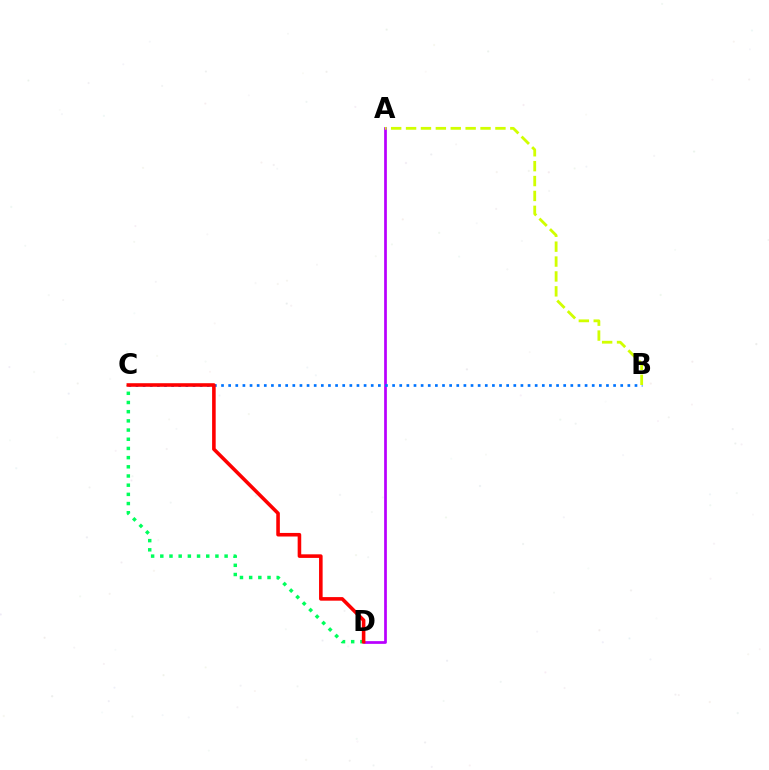{('A', 'D'): [{'color': '#b900ff', 'line_style': 'solid', 'thickness': 1.96}], ('B', 'C'): [{'color': '#0074ff', 'line_style': 'dotted', 'thickness': 1.94}], ('C', 'D'): [{'color': '#00ff5c', 'line_style': 'dotted', 'thickness': 2.5}, {'color': '#ff0000', 'line_style': 'solid', 'thickness': 2.58}], ('A', 'B'): [{'color': '#d1ff00', 'line_style': 'dashed', 'thickness': 2.02}]}